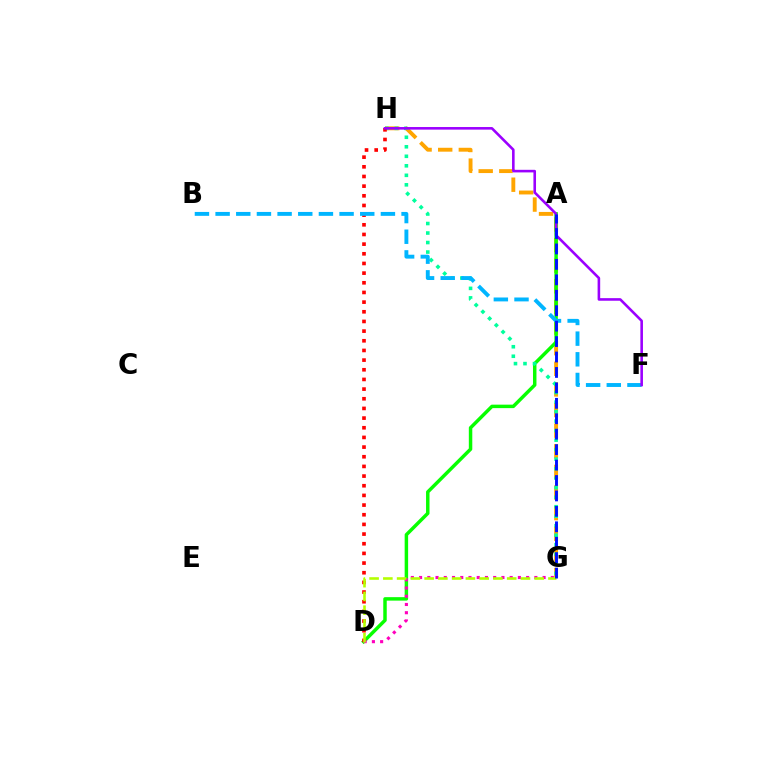{('G', 'H'): [{'color': '#ffa500', 'line_style': 'dashed', 'thickness': 2.8}, {'color': '#00ff9d', 'line_style': 'dotted', 'thickness': 2.58}], ('A', 'D'): [{'color': '#08ff00', 'line_style': 'solid', 'thickness': 2.5}], ('D', 'H'): [{'color': '#ff0000', 'line_style': 'dotted', 'thickness': 2.63}], ('B', 'F'): [{'color': '#00b5ff', 'line_style': 'dashed', 'thickness': 2.81}], ('D', 'G'): [{'color': '#ff00bd', 'line_style': 'dotted', 'thickness': 2.24}, {'color': '#b3ff00', 'line_style': 'dashed', 'thickness': 1.87}], ('F', 'H'): [{'color': '#9b00ff', 'line_style': 'solid', 'thickness': 1.87}], ('A', 'G'): [{'color': '#0010ff', 'line_style': 'dashed', 'thickness': 2.1}]}